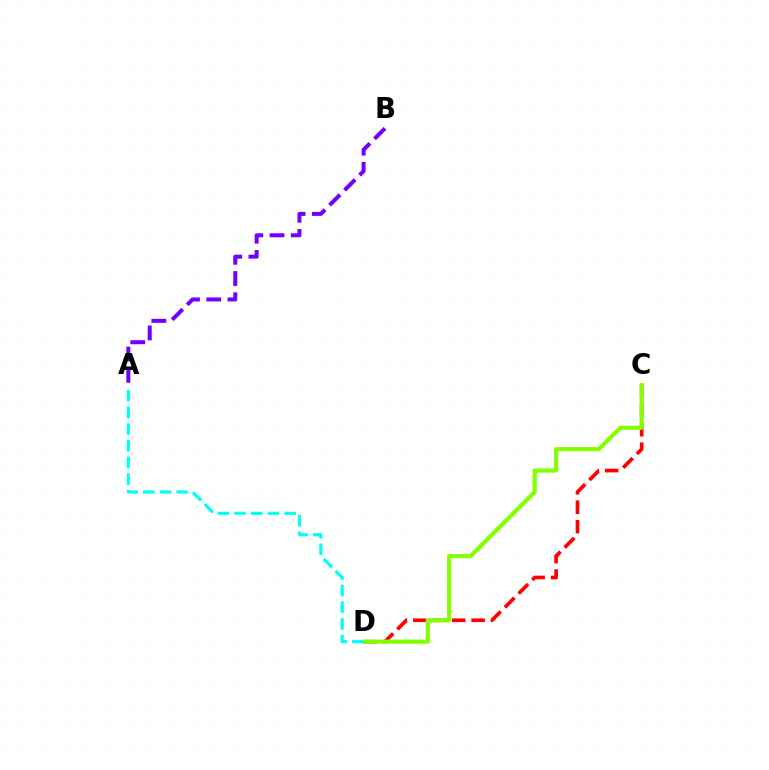{('C', 'D'): [{'color': '#ff0000', 'line_style': 'dashed', 'thickness': 2.64}, {'color': '#84ff00', 'line_style': 'solid', 'thickness': 2.99}], ('A', 'D'): [{'color': '#00fff6', 'line_style': 'dashed', 'thickness': 2.27}], ('A', 'B'): [{'color': '#7200ff', 'line_style': 'dashed', 'thickness': 2.89}]}